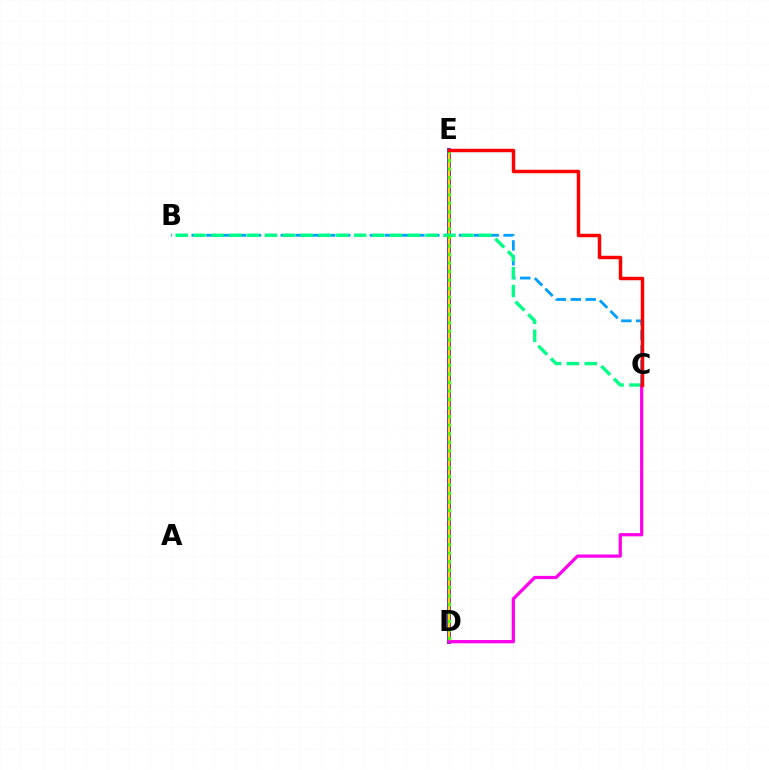{('D', 'E'): [{'color': '#3700ff', 'line_style': 'solid', 'thickness': 2.75}, {'color': '#ffd500', 'line_style': 'solid', 'thickness': 1.74}, {'color': '#4fff00', 'line_style': 'dotted', 'thickness': 2.32}], ('B', 'C'): [{'color': '#009eff', 'line_style': 'dashed', 'thickness': 2.02}, {'color': '#00ff86', 'line_style': 'dashed', 'thickness': 2.42}], ('C', 'D'): [{'color': '#ff00ed', 'line_style': 'solid', 'thickness': 2.33}], ('C', 'E'): [{'color': '#ff0000', 'line_style': 'solid', 'thickness': 2.49}]}